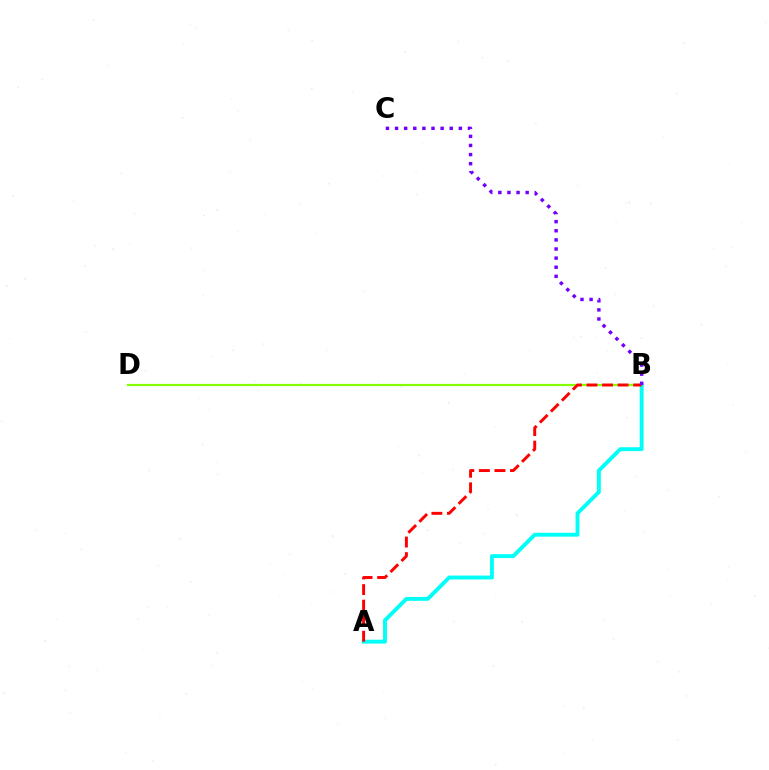{('B', 'D'): [{'color': '#84ff00', 'line_style': 'solid', 'thickness': 1.59}], ('A', 'B'): [{'color': '#00fff6', 'line_style': 'solid', 'thickness': 2.79}, {'color': '#ff0000', 'line_style': 'dashed', 'thickness': 2.11}], ('B', 'C'): [{'color': '#7200ff', 'line_style': 'dotted', 'thickness': 2.48}]}